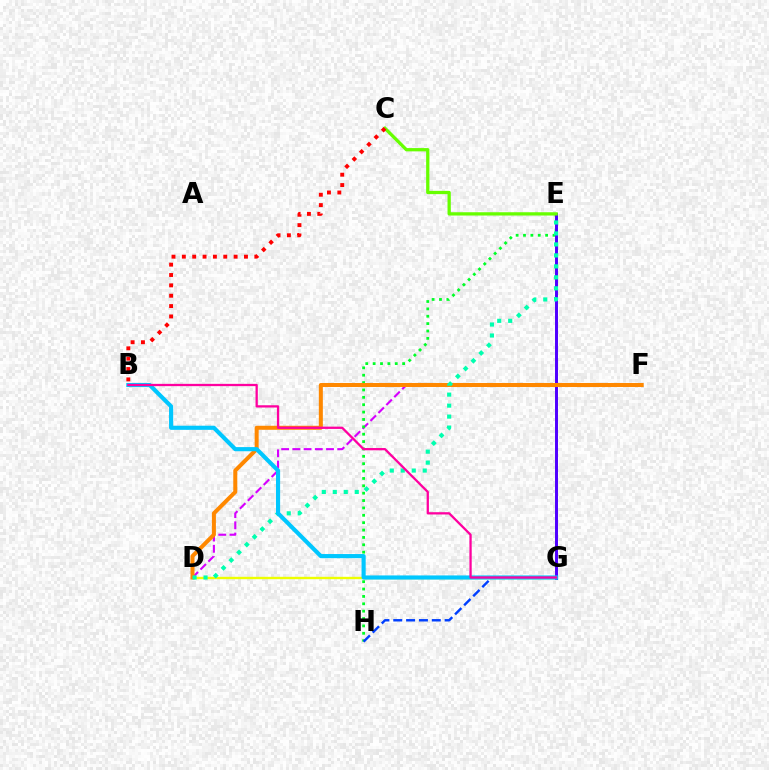{('D', 'F'): [{'color': '#d600ff', 'line_style': 'dashed', 'thickness': 1.52}, {'color': '#ff8800', 'line_style': 'solid', 'thickness': 2.89}], ('E', 'H'): [{'color': '#00ff27', 'line_style': 'dotted', 'thickness': 2.0}], ('E', 'G'): [{'color': '#4f00ff', 'line_style': 'solid', 'thickness': 2.13}], ('C', 'E'): [{'color': '#66ff00', 'line_style': 'solid', 'thickness': 2.36}], ('D', 'G'): [{'color': '#eeff00', 'line_style': 'solid', 'thickness': 1.71}], ('B', 'C'): [{'color': '#ff0000', 'line_style': 'dotted', 'thickness': 2.81}], ('D', 'E'): [{'color': '#00ffaf', 'line_style': 'dotted', 'thickness': 2.98}], ('G', 'H'): [{'color': '#003fff', 'line_style': 'dashed', 'thickness': 1.74}], ('B', 'G'): [{'color': '#00c7ff', 'line_style': 'solid', 'thickness': 2.98}, {'color': '#ff00a0', 'line_style': 'solid', 'thickness': 1.64}]}